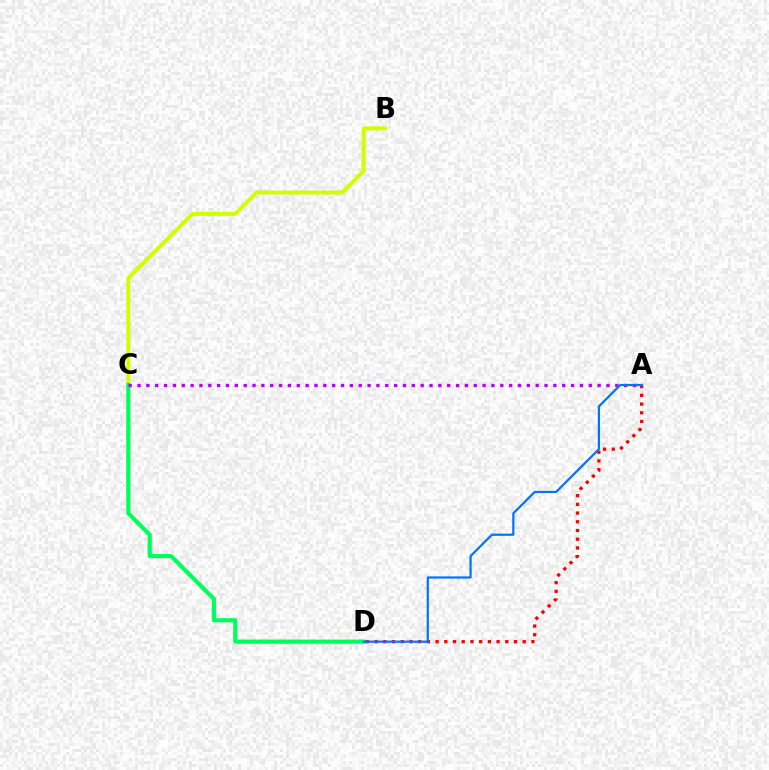{('A', 'D'): [{'color': '#ff0000', 'line_style': 'dotted', 'thickness': 2.37}, {'color': '#0074ff', 'line_style': 'solid', 'thickness': 1.59}], ('B', 'C'): [{'color': '#d1ff00', 'line_style': 'solid', 'thickness': 2.9}], ('C', 'D'): [{'color': '#00ff5c', 'line_style': 'solid', 'thickness': 2.99}], ('A', 'C'): [{'color': '#b900ff', 'line_style': 'dotted', 'thickness': 2.4}]}